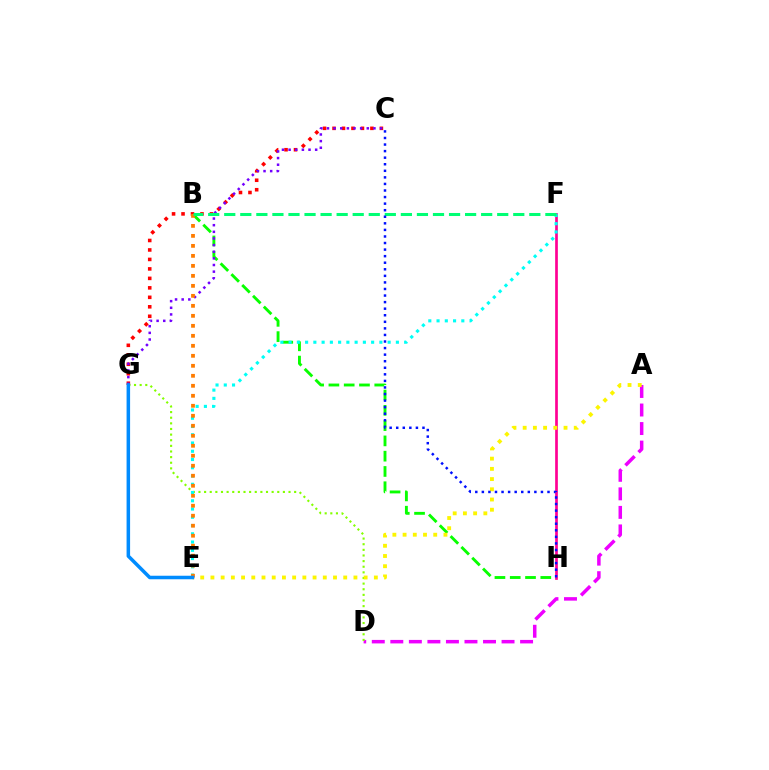{('A', 'D'): [{'color': '#ee00ff', 'line_style': 'dashed', 'thickness': 2.52}], ('D', 'G'): [{'color': '#84ff00', 'line_style': 'dotted', 'thickness': 1.53}], ('B', 'H'): [{'color': '#08ff00', 'line_style': 'dashed', 'thickness': 2.08}], ('F', 'H'): [{'color': '#ff0094', 'line_style': 'solid', 'thickness': 1.94}], ('E', 'F'): [{'color': '#00fff6', 'line_style': 'dotted', 'thickness': 2.24}], ('A', 'E'): [{'color': '#fcf500', 'line_style': 'dotted', 'thickness': 2.78}], ('C', 'G'): [{'color': '#ff0000', 'line_style': 'dotted', 'thickness': 2.57}, {'color': '#7200ff', 'line_style': 'dotted', 'thickness': 1.8}], ('B', 'E'): [{'color': '#ff7c00', 'line_style': 'dotted', 'thickness': 2.72}], ('B', 'F'): [{'color': '#00ff74', 'line_style': 'dashed', 'thickness': 2.18}], ('E', 'G'): [{'color': '#008cff', 'line_style': 'solid', 'thickness': 2.53}], ('C', 'H'): [{'color': '#0010ff', 'line_style': 'dotted', 'thickness': 1.78}]}